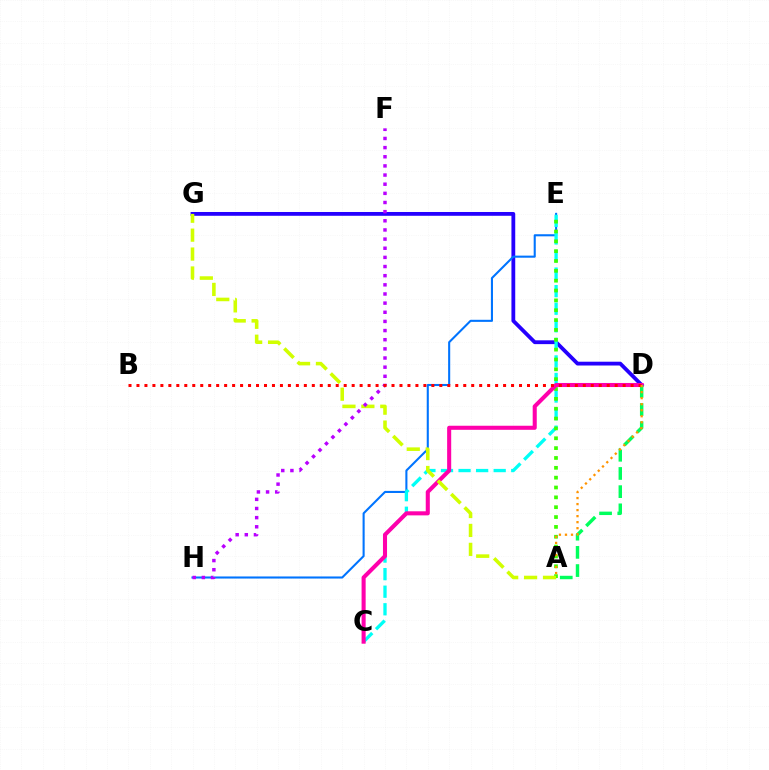{('D', 'G'): [{'color': '#2500ff', 'line_style': 'solid', 'thickness': 2.74}], ('E', 'H'): [{'color': '#0074ff', 'line_style': 'solid', 'thickness': 1.5}], ('C', 'E'): [{'color': '#00fff6', 'line_style': 'dashed', 'thickness': 2.39}], ('A', 'E'): [{'color': '#3dff00', 'line_style': 'dotted', 'thickness': 2.68}], ('C', 'D'): [{'color': '#ff00ac', 'line_style': 'solid', 'thickness': 2.93}], ('A', 'G'): [{'color': '#d1ff00', 'line_style': 'dashed', 'thickness': 2.57}], ('F', 'H'): [{'color': '#b900ff', 'line_style': 'dotted', 'thickness': 2.49}], ('A', 'D'): [{'color': '#00ff5c', 'line_style': 'dashed', 'thickness': 2.47}, {'color': '#ff9400', 'line_style': 'dotted', 'thickness': 1.64}], ('B', 'D'): [{'color': '#ff0000', 'line_style': 'dotted', 'thickness': 2.17}]}